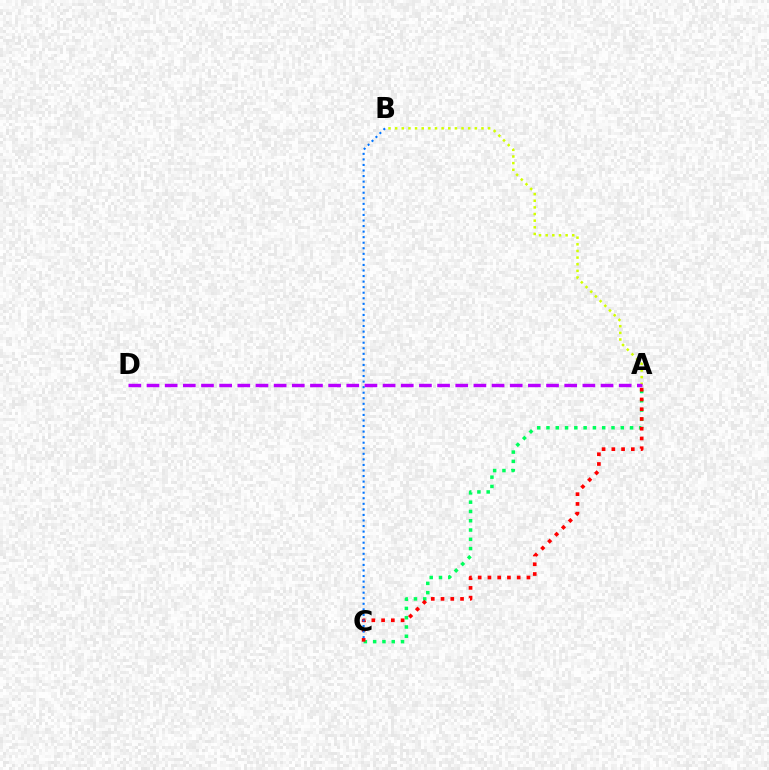{('A', 'B'): [{'color': '#d1ff00', 'line_style': 'dotted', 'thickness': 1.8}], ('A', 'C'): [{'color': '#00ff5c', 'line_style': 'dotted', 'thickness': 2.52}, {'color': '#ff0000', 'line_style': 'dotted', 'thickness': 2.65}], ('B', 'C'): [{'color': '#0074ff', 'line_style': 'dotted', 'thickness': 1.51}], ('A', 'D'): [{'color': '#b900ff', 'line_style': 'dashed', 'thickness': 2.47}]}